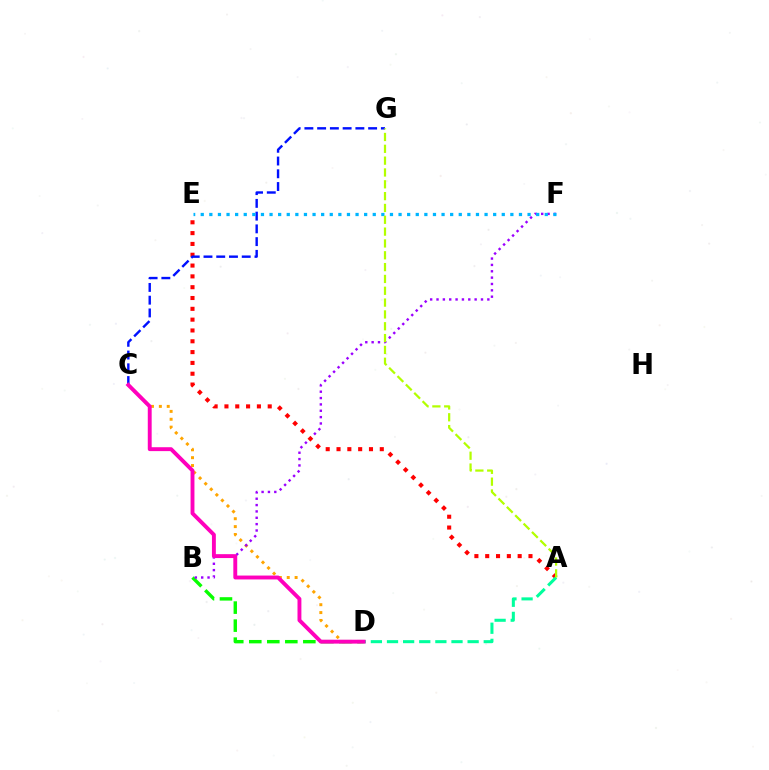{('C', 'D'): [{'color': '#ffa500', 'line_style': 'dotted', 'thickness': 2.14}, {'color': '#ff00bd', 'line_style': 'solid', 'thickness': 2.8}], ('B', 'D'): [{'color': '#08ff00', 'line_style': 'dashed', 'thickness': 2.45}], ('B', 'F'): [{'color': '#9b00ff', 'line_style': 'dotted', 'thickness': 1.73}], ('A', 'E'): [{'color': '#ff0000', 'line_style': 'dotted', 'thickness': 2.94}], ('A', 'D'): [{'color': '#00ff9d', 'line_style': 'dashed', 'thickness': 2.19}], ('C', 'G'): [{'color': '#0010ff', 'line_style': 'dashed', 'thickness': 1.73}], ('E', 'F'): [{'color': '#00b5ff', 'line_style': 'dotted', 'thickness': 2.34}], ('A', 'G'): [{'color': '#b3ff00', 'line_style': 'dashed', 'thickness': 1.61}]}